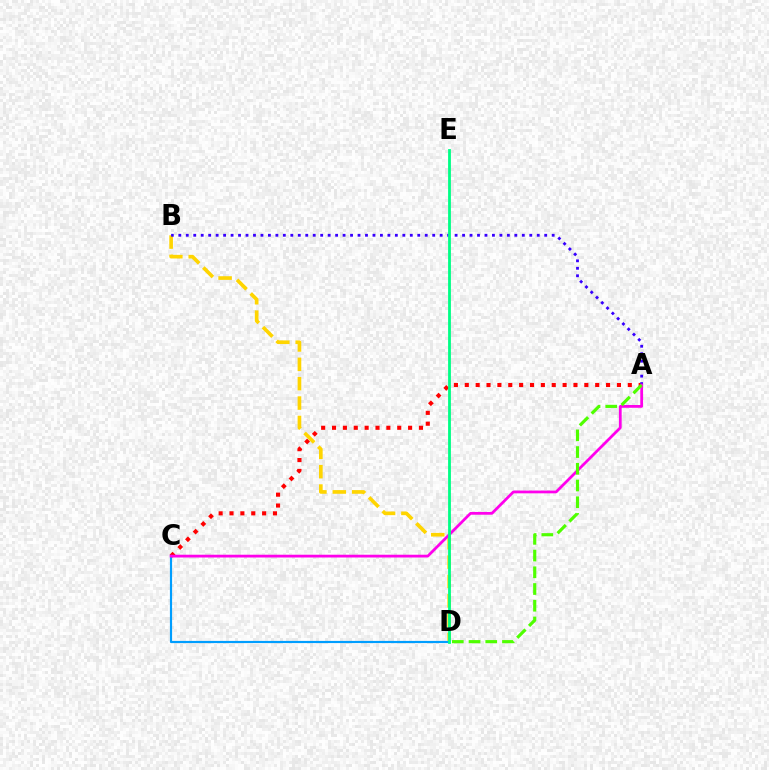{('B', 'D'): [{'color': '#ffd500', 'line_style': 'dashed', 'thickness': 2.63}], ('A', 'C'): [{'color': '#ff0000', 'line_style': 'dotted', 'thickness': 2.95}, {'color': '#ff00ed', 'line_style': 'solid', 'thickness': 1.99}], ('A', 'B'): [{'color': '#3700ff', 'line_style': 'dotted', 'thickness': 2.03}], ('C', 'D'): [{'color': '#009eff', 'line_style': 'solid', 'thickness': 1.57}], ('A', 'D'): [{'color': '#4fff00', 'line_style': 'dashed', 'thickness': 2.27}], ('D', 'E'): [{'color': '#00ff86', 'line_style': 'solid', 'thickness': 2.02}]}